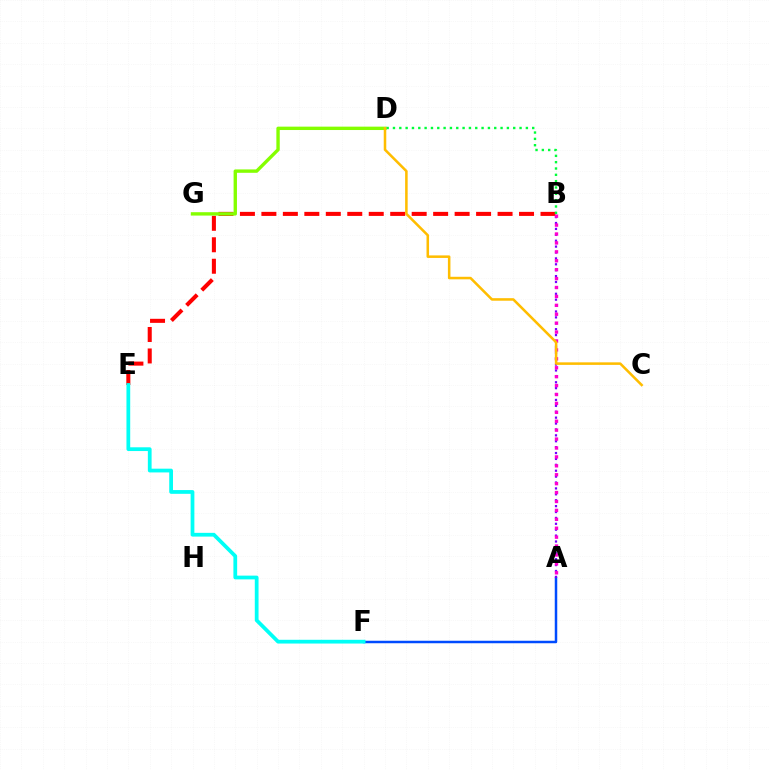{('A', 'F'): [{'color': '#004bff', 'line_style': 'solid', 'thickness': 1.79}], ('A', 'B'): [{'color': '#7200ff', 'line_style': 'dotted', 'thickness': 1.6}, {'color': '#ff00cf', 'line_style': 'dotted', 'thickness': 2.42}], ('B', 'E'): [{'color': '#ff0000', 'line_style': 'dashed', 'thickness': 2.92}], ('D', 'G'): [{'color': '#84ff00', 'line_style': 'solid', 'thickness': 2.43}], ('B', 'D'): [{'color': '#00ff39', 'line_style': 'dotted', 'thickness': 1.72}], ('C', 'D'): [{'color': '#ffbd00', 'line_style': 'solid', 'thickness': 1.83}], ('E', 'F'): [{'color': '#00fff6', 'line_style': 'solid', 'thickness': 2.7}]}